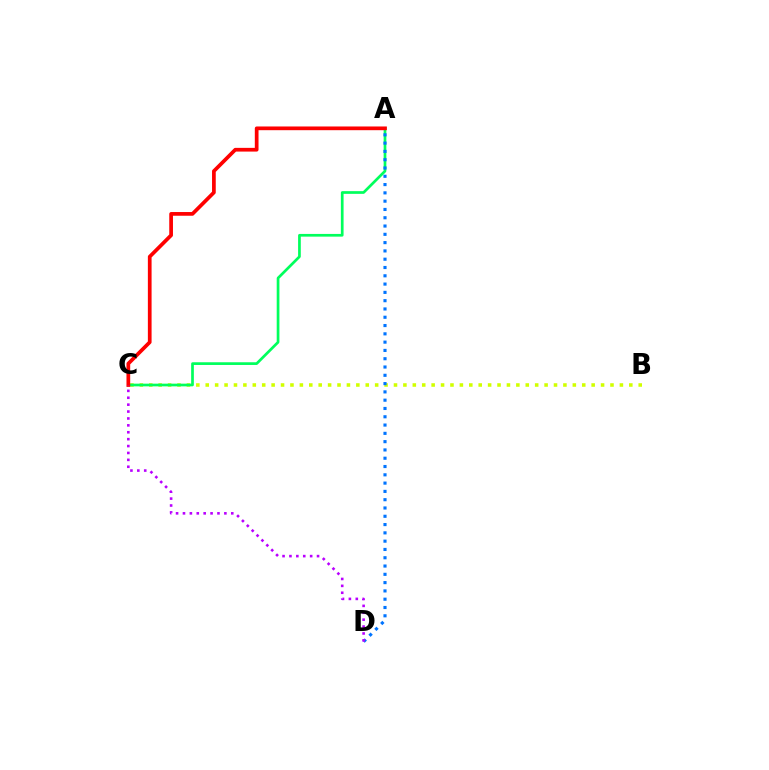{('B', 'C'): [{'color': '#d1ff00', 'line_style': 'dotted', 'thickness': 2.56}], ('A', 'C'): [{'color': '#00ff5c', 'line_style': 'solid', 'thickness': 1.95}, {'color': '#ff0000', 'line_style': 'solid', 'thickness': 2.68}], ('A', 'D'): [{'color': '#0074ff', 'line_style': 'dotted', 'thickness': 2.25}], ('C', 'D'): [{'color': '#b900ff', 'line_style': 'dotted', 'thickness': 1.87}]}